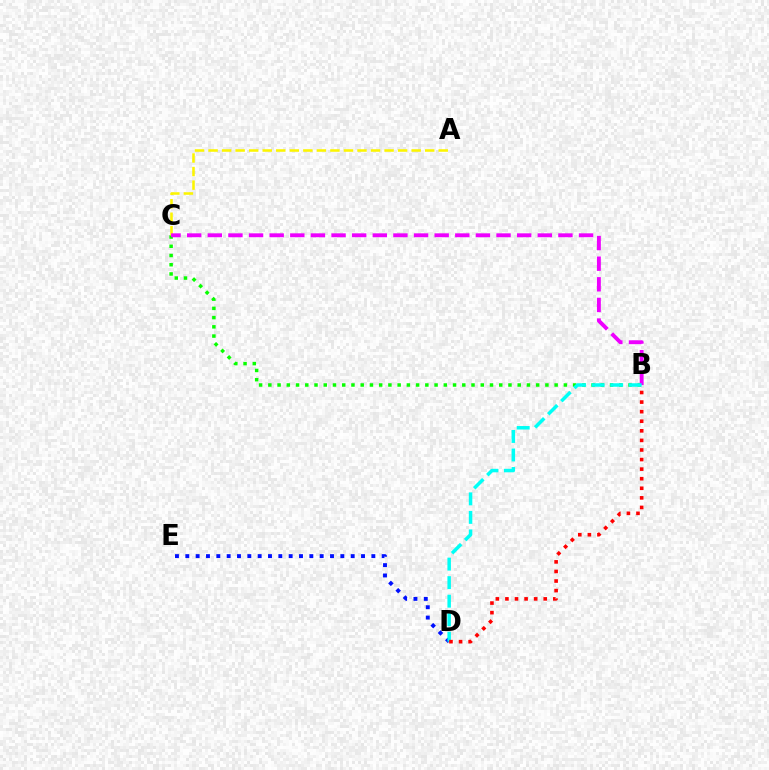{('D', 'E'): [{'color': '#0010ff', 'line_style': 'dotted', 'thickness': 2.81}], ('B', 'C'): [{'color': '#08ff00', 'line_style': 'dotted', 'thickness': 2.51}, {'color': '#ee00ff', 'line_style': 'dashed', 'thickness': 2.8}], ('A', 'C'): [{'color': '#fcf500', 'line_style': 'dashed', 'thickness': 1.84}], ('B', 'D'): [{'color': '#00fff6', 'line_style': 'dashed', 'thickness': 2.52}, {'color': '#ff0000', 'line_style': 'dotted', 'thickness': 2.6}]}